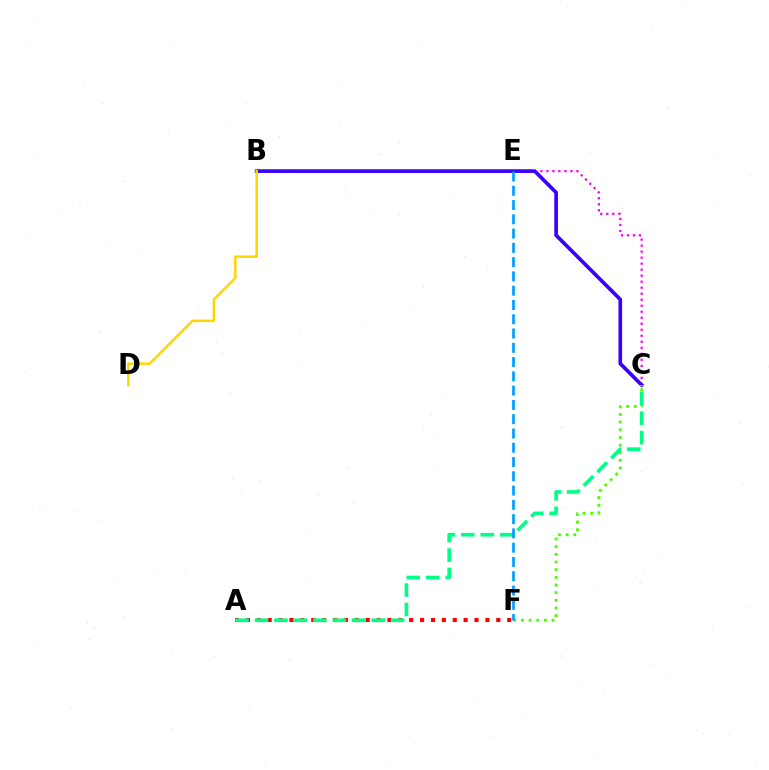{('B', 'C'): [{'color': '#ff00ed', 'line_style': 'dotted', 'thickness': 1.63}, {'color': '#3700ff', 'line_style': 'solid', 'thickness': 2.64}], ('B', 'D'): [{'color': '#ffd500', 'line_style': 'solid', 'thickness': 1.77}], ('C', 'F'): [{'color': '#4fff00', 'line_style': 'dotted', 'thickness': 2.08}], ('A', 'F'): [{'color': '#ff0000', 'line_style': 'dotted', 'thickness': 2.96}], ('A', 'C'): [{'color': '#00ff86', 'line_style': 'dashed', 'thickness': 2.64}], ('E', 'F'): [{'color': '#009eff', 'line_style': 'dashed', 'thickness': 1.94}]}